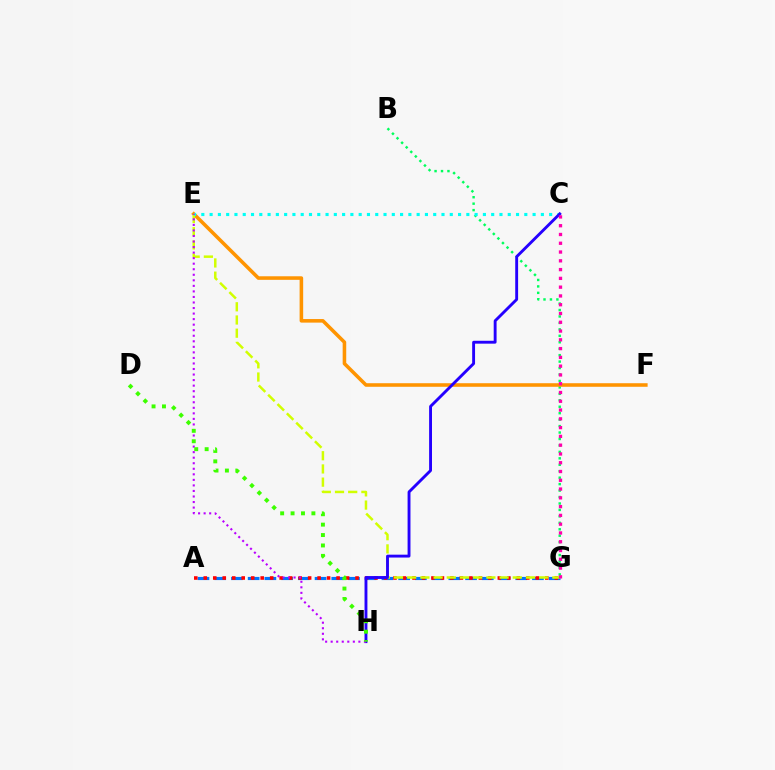{('B', 'G'): [{'color': '#00ff5c', 'line_style': 'dotted', 'thickness': 1.75}], ('A', 'G'): [{'color': '#0074ff', 'line_style': 'dashed', 'thickness': 2.27}, {'color': '#ff0000', 'line_style': 'dotted', 'thickness': 2.58}], ('E', 'F'): [{'color': '#ff9400', 'line_style': 'solid', 'thickness': 2.57}], ('E', 'G'): [{'color': '#d1ff00', 'line_style': 'dashed', 'thickness': 1.79}], ('C', 'E'): [{'color': '#00fff6', 'line_style': 'dotted', 'thickness': 2.25}], ('C', 'H'): [{'color': '#2500ff', 'line_style': 'solid', 'thickness': 2.07}], ('E', 'H'): [{'color': '#b900ff', 'line_style': 'dotted', 'thickness': 1.51}], ('C', 'G'): [{'color': '#ff00ac', 'line_style': 'dotted', 'thickness': 2.39}], ('D', 'H'): [{'color': '#3dff00', 'line_style': 'dotted', 'thickness': 2.83}]}